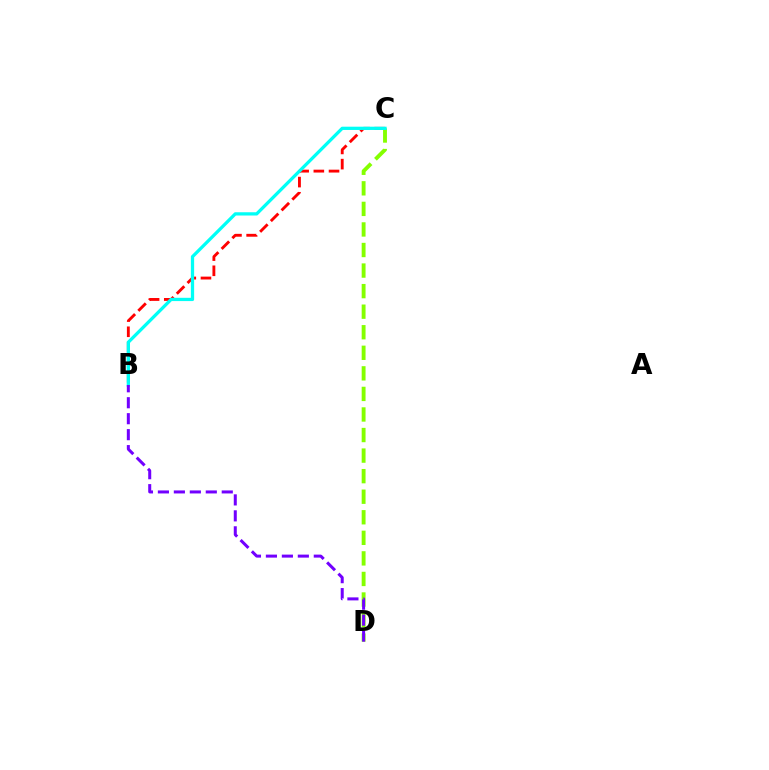{('B', 'C'): [{'color': '#ff0000', 'line_style': 'dashed', 'thickness': 2.06}, {'color': '#00fff6', 'line_style': 'solid', 'thickness': 2.36}], ('C', 'D'): [{'color': '#84ff00', 'line_style': 'dashed', 'thickness': 2.79}], ('B', 'D'): [{'color': '#7200ff', 'line_style': 'dashed', 'thickness': 2.17}]}